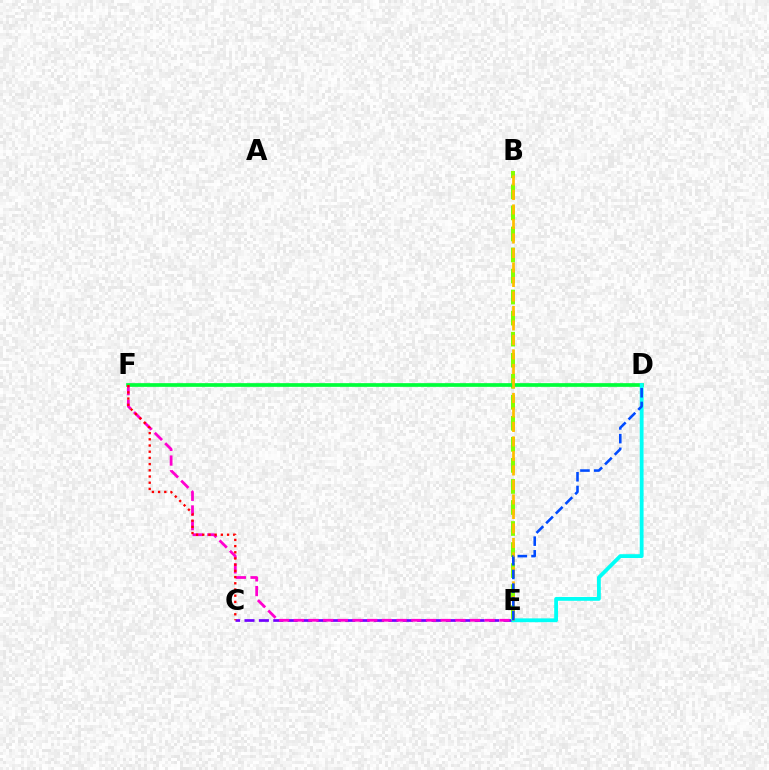{('C', 'E'): [{'color': '#7200ff', 'line_style': 'dashed', 'thickness': 1.95}], ('B', 'E'): [{'color': '#84ff00', 'line_style': 'dashed', 'thickness': 2.86}, {'color': '#ffbd00', 'line_style': 'dashed', 'thickness': 1.97}], ('D', 'F'): [{'color': '#00ff39', 'line_style': 'solid', 'thickness': 2.66}], ('D', 'E'): [{'color': '#00fff6', 'line_style': 'solid', 'thickness': 2.75}, {'color': '#004bff', 'line_style': 'dashed', 'thickness': 1.86}], ('E', 'F'): [{'color': '#ff00cf', 'line_style': 'dashed', 'thickness': 2.0}], ('C', 'F'): [{'color': '#ff0000', 'line_style': 'dotted', 'thickness': 1.68}]}